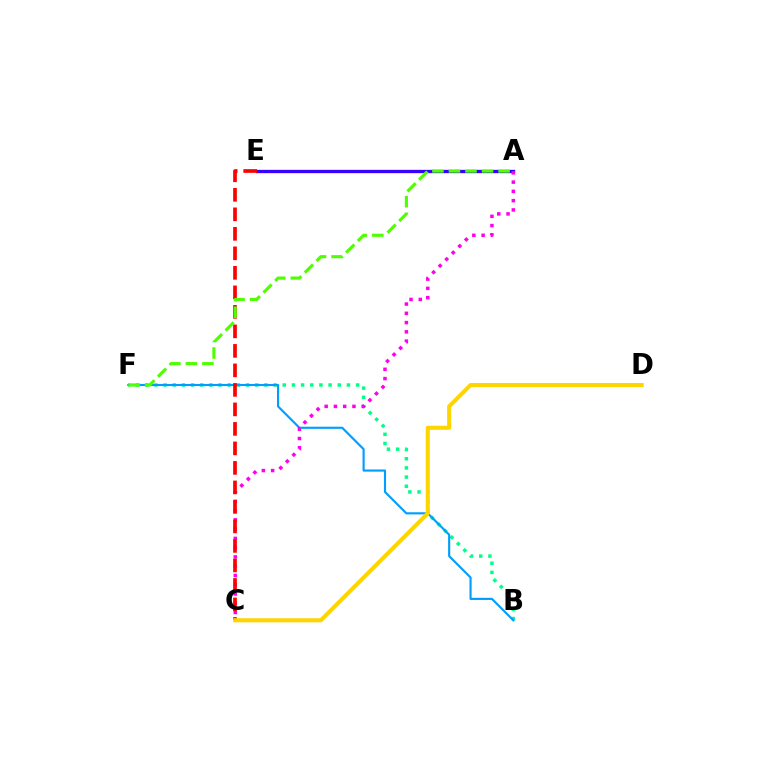{('B', 'F'): [{'color': '#00ff86', 'line_style': 'dotted', 'thickness': 2.49}, {'color': '#009eff', 'line_style': 'solid', 'thickness': 1.54}], ('A', 'E'): [{'color': '#3700ff', 'line_style': 'solid', 'thickness': 2.39}], ('A', 'C'): [{'color': '#ff00ed', 'line_style': 'dotted', 'thickness': 2.52}], ('C', 'E'): [{'color': '#ff0000', 'line_style': 'dashed', 'thickness': 2.65}], ('A', 'F'): [{'color': '#4fff00', 'line_style': 'dashed', 'thickness': 2.25}], ('C', 'D'): [{'color': '#ffd500', 'line_style': 'solid', 'thickness': 2.93}]}